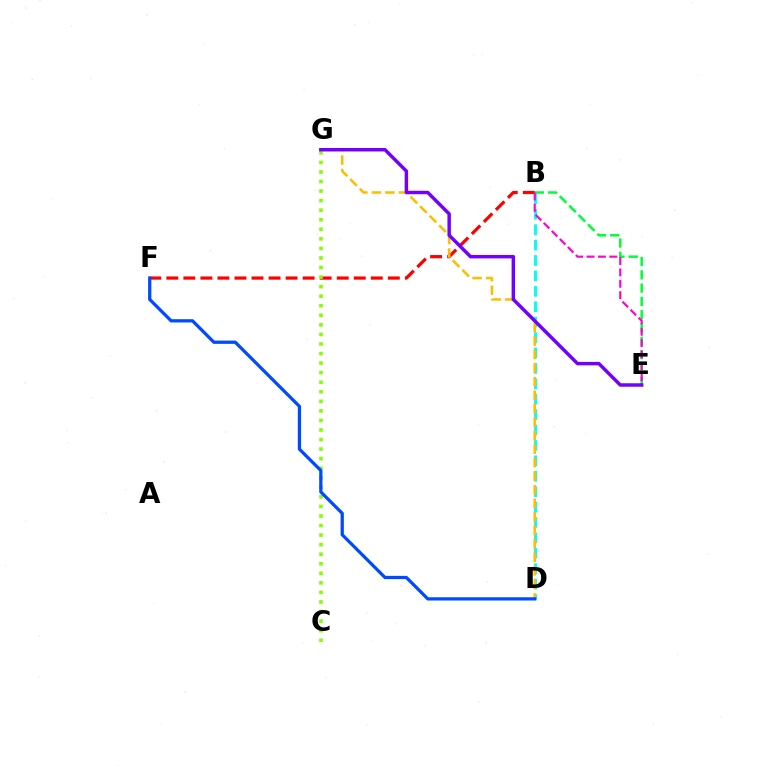{('B', 'D'): [{'color': '#00fff6', 'line_style': 'dashed', 'thickness': 2.09}], ('B', 'E'): [{'color': '#00ff39', 'line_style': 'dashed', 'thickness': 1.81}, {'color': '#ff00cf', 'line_style': 'dashed', 'thickness': 1.54}], ('B', 'F'): [{'color': '#ff0000', 'line_style': 'dashed', 'thickness': 2.31}], ('C', 'G'): [{'color': '#84ff00', 'line_style': 'dotted', 'thickness': 2.6}], ('D', 'G'): [{'color': '#ffbd00', 'line_style': 'dashed', 'thickness': 1.84}], ('D', 'F'): [{'color': '#004bff', 'line_style': 'solid', 'thickness': 2.34}], ('E', 'G'): [{'color': '#7200ff', 'line_style': 'solid', 'thickness': 2.49}]}